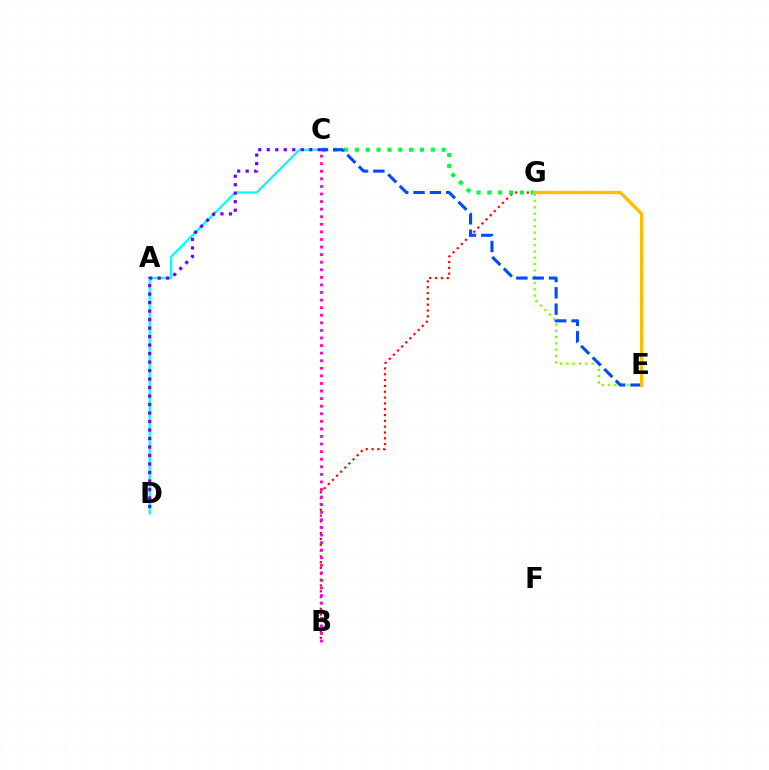{('B', 'G'): [{'color': '#ff0000', 'line_style': 'dotted', 'thickness': 1.58}], ('C', 'D'): [{'color': '#00fff6', 'line_style': 'solid', 'thickness': 1.64}, {'color': '#7200ff', 'line_style': 'dotted', 'thickness': 2.31}], ('E', 'G'): [{'color': '#84ff00', 'line_style': 'dotted', 'thickness': 1.71}, {'color': '#ffbd00', 'line_style': 'solid', 'thickness': 2.41}], ('C', 'G'): [{'color': '#00ff39', 'line_style': 'dotted', 'thickness': 2.95}], ('C', 'E'): [{'color': '#004bff', 'line_style': 'dashed', 'thickness': 2.22}], ('B', 'C'): [{'color': '#ff00cf', 'line_style': 'dotted', 'thickness': 2.06}]}